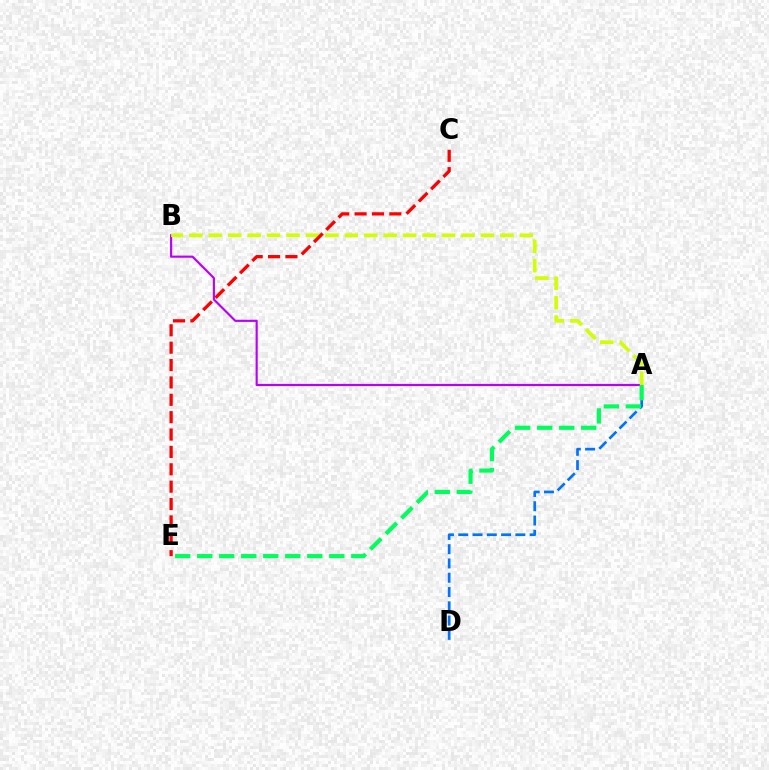{('A', 'D'): [{'color': '#0074ff', 'line_style': 'dashed', 'thickness': 1.94}], ('A', 'B'): [{'color': '#b900ff', 'line_style': 'solid', 'thickness': 1.55}, {'color': '#d1ff00', 'line_style': 'dashed', 'thickness': 2.64}], ('A', 'E'): [{'color': '#00ff5c', 'line_style': 'dashed', 'thickness': 2.99}], ('C', 'E'): [{'color': '#ff0000', 'line_style': 'dashed', 'thickness': 2.36}]}